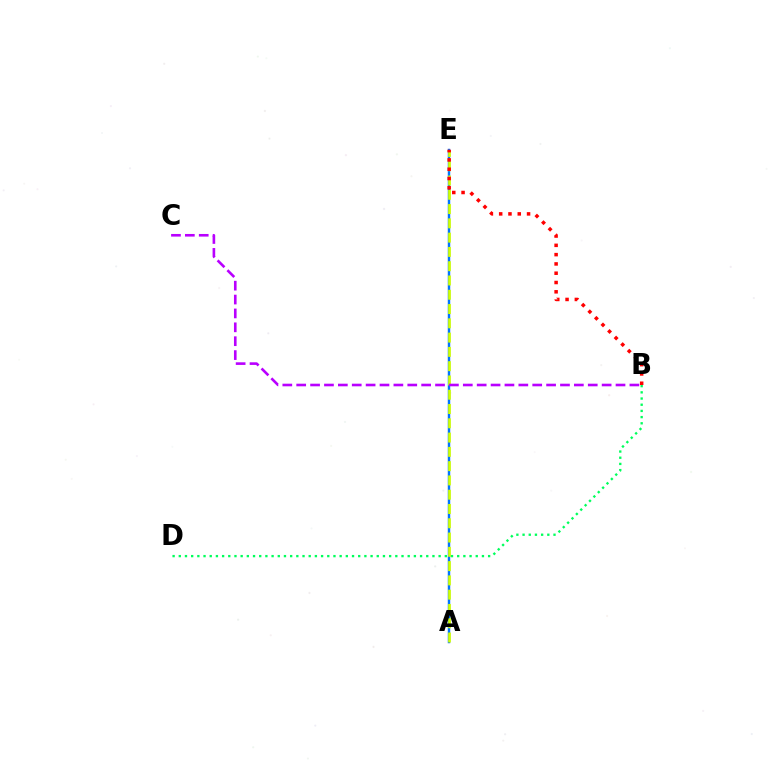{('A', 'E'): [{'color': '#0074ff', 'line_style': 'solid', 'thickness': 1.76}, {'color': '#d1ff00', 'line_style': 'dashed', 'thickness': 1.94}], ('B', 'D'): [{'color': '#00ff5c', 'line_style': 'dotted', 'thickness': 1.68}], ('B', 'C'): [{'color': '#b900ff', 'line_style': 'dashed', 'thickness': 1.89}], ('B', 'E'): [{'color': '#ff0000', 'line_style': 'dotted', 'thickness': 2.53}]}